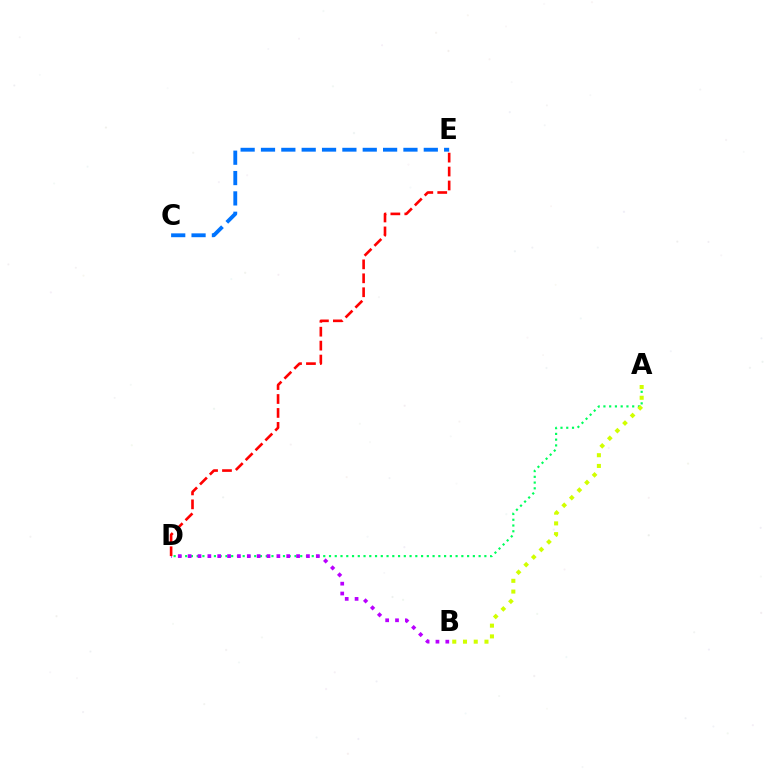{('A', 'D'): [{'color': '#00ff5c', 'line_style': 'dotted', 'thickness': 1.56}], ('C', 'E'): [{'color': '#0074ff', 'line_style': 'dashed', 'thickness': 2.76}], ('B', 'D'): [{'color': '#b900ff', 'line_style': 'dotted', 'thickness': 2.68}], ('D', 'E'): [{'color': '#ff0000', 'line_style': 'dashed', 'thickness': 1.89}], ('A', 'B'): [{'color': '#d1ff00', 'line_style': 'dotted', 'thickness': 2.92}]}